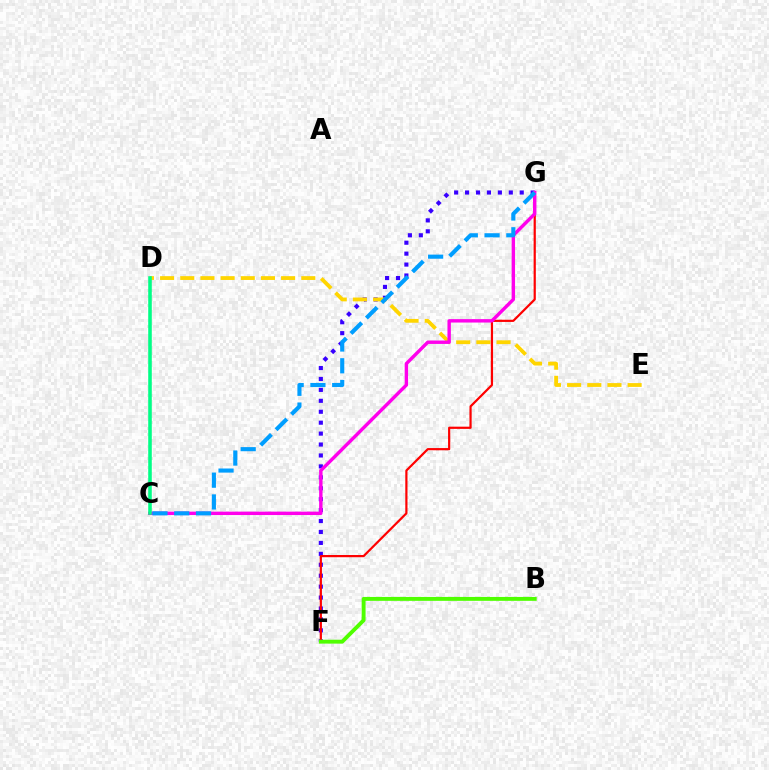{('F', 'G'): [{'color': '#3700ff', 'line_style': 'dotted', 'thickness': 2.97}, {'color': '#ff0000', 'line_style': 'solid', 'thickness': 1.59}], ('D', 'E'): [{'color': '#ffd500', 'line_style': 'dashed', 'thickness': 2.74}], ('C', 'G'): [{'color': '#ff00ed', 'line_style': 'solid', 'thickness': 2.45}, {'color': '#009eff', 'line_style': 'dashed', 'thickness': 2.96}], ('C', 'D'): [{'color': '#00ff86', 'line_style': 'solid', 'thickness': 2.56}], ('B', 'F'): [{'color': '#4fff00', 'line_style': 'solid', 'thickness': 2.8}]}